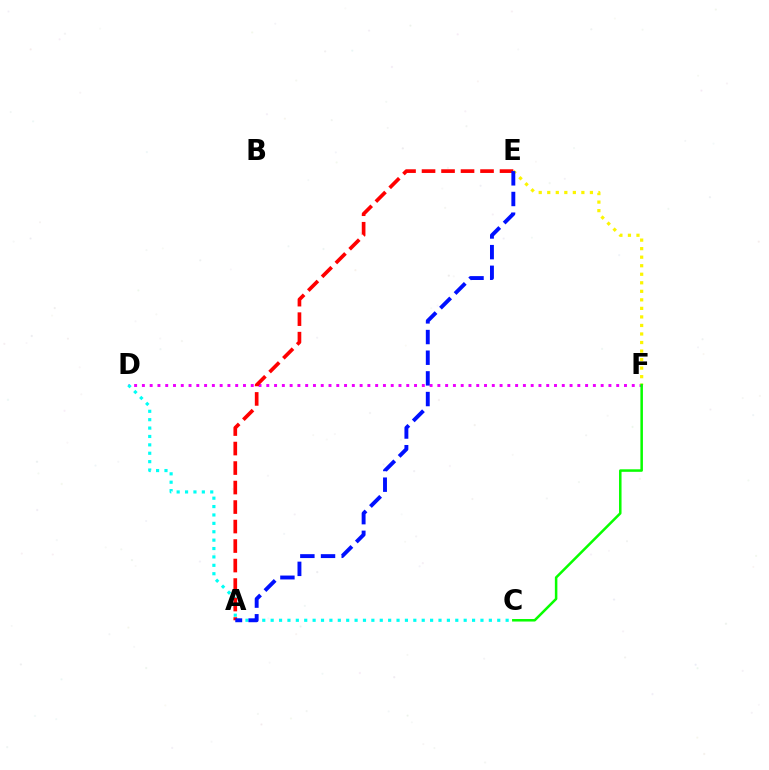{('D', 'F'): [{'color': '#ee00ff', 'line_style': 'dotted', 'thickness': 2.11}], ('E', 'F'): [{'color': '#fcf500', 'line_style': 'dotted', 'thickness': 2.32}], ('C', 'D'): [{'color': '#00fff6', 'line_style': 'dotted', 'thickness': 2.28}], ('C', 'F'): [{'color': '#08ff00', 'line_style': 'solid', 'thickness': 1.81}], ('A', 'E'): [{'color': '#ff0000', 'line_style': 'dashed', 'thickness': 2.65}, {'color': '#0010ff', 'line_style': 'dashed', 'thickness': 2.81}]}